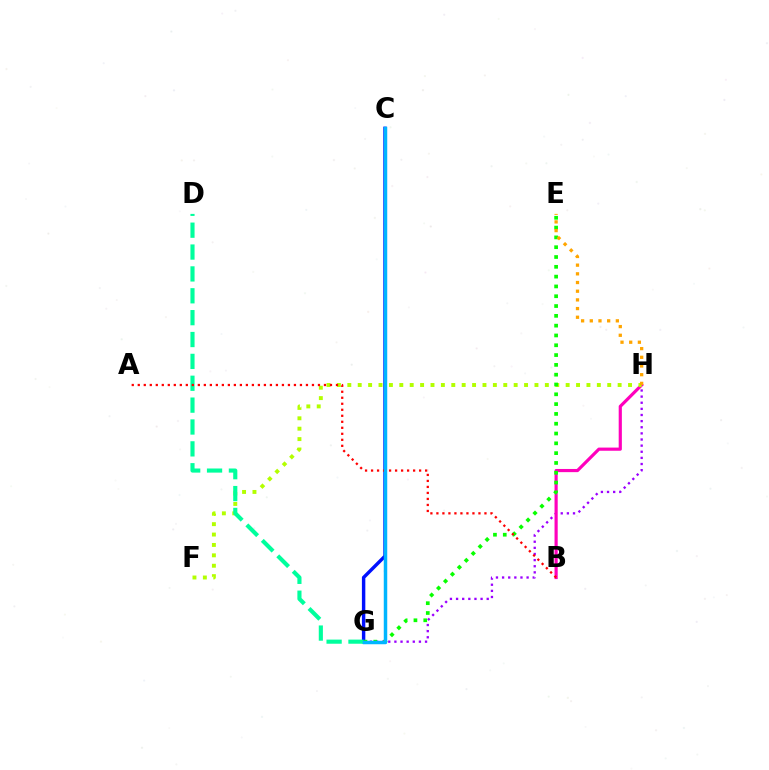{('G', 'H'): [{'color': '#9b00ff', 'line_style': 'dotted', 'thickness': 1.66}], ('B', 'H'): [{'color': '#ff00bd', 'line_style': 'solid', 'thickness': 2.28}], ('C', 'G'): [{'color': '#0010ff', 'line_style': 'solid', 'thickness': 2.46}, {'color': '#00b5ff', 'line_style': 'solid', 'thickness': 2.51}], ('F', 'H'): [{'color': '#b3ff00', 'line_style': 'dotted', 'thickness': 2.82}], ('E', 'G'): [{'color': '#08ff00', 'line_style': 'dotted', 'thickness': 2.66}], ('D', 'G'): [{'color': '#00ff9d', 'line_style': 'dashed', 'thickness': 2.97}], ('A', 'B'): [{'color': '#ff0000', 'line_style': 'dotted', 'thickness': 1.63}], ('E', 'H'): [{'color': '#ffa500', 'line_style': 'dotted', 'thickness': 2.36}]}